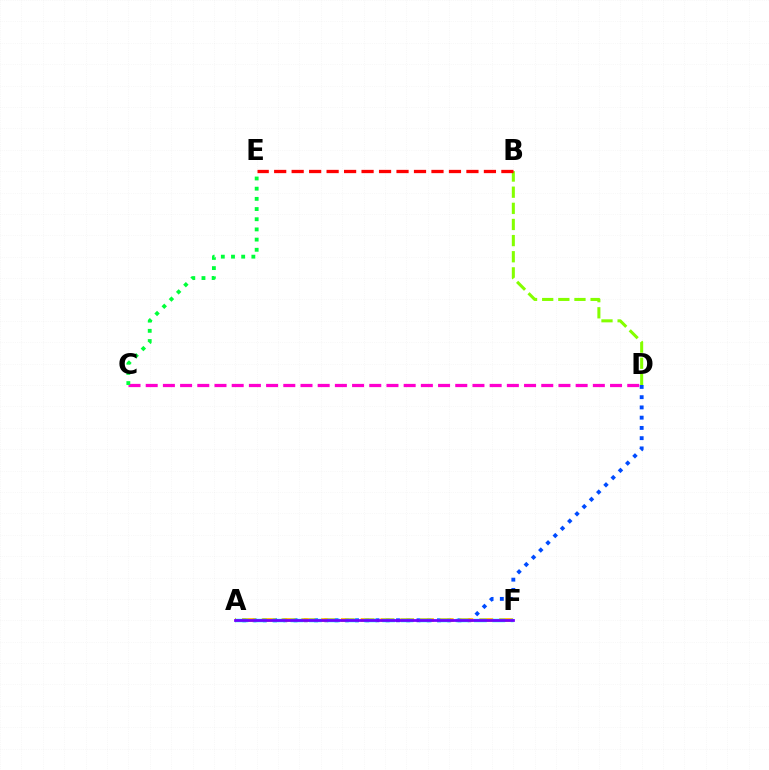{('A', 'D'): [{'color': '#004bff', 'line_style': 'dotted', 'thickness': 2.78}], ('C', 'D'): [{'color': '#ff00cf', 'line_style': 'dashed', 'thickness': 2.34}], ('C', 'E'): [{'color': '#00ff39', 'line_style': 'dotted', 'thickness': 2.77}], ('A', 'F'): [{'color': '#ffbd00', 'line_style': 'dashed', 'thickness': 2.69}, {'color': '#00fff6', 'line_style': 'dashed', 'thickness': 2.49}, {'color': '#7200ff', 'line_style': 'solid', 'thickness': 1.98}], ('B', 'D'): [{'color': '#84ff00', 'line_style': 'dashed', 'thickness': 2.19}], ('B', 'E'): [{'color': '#ff0000', 'line_style': 'dashed', 'thickness': 2.37}]}